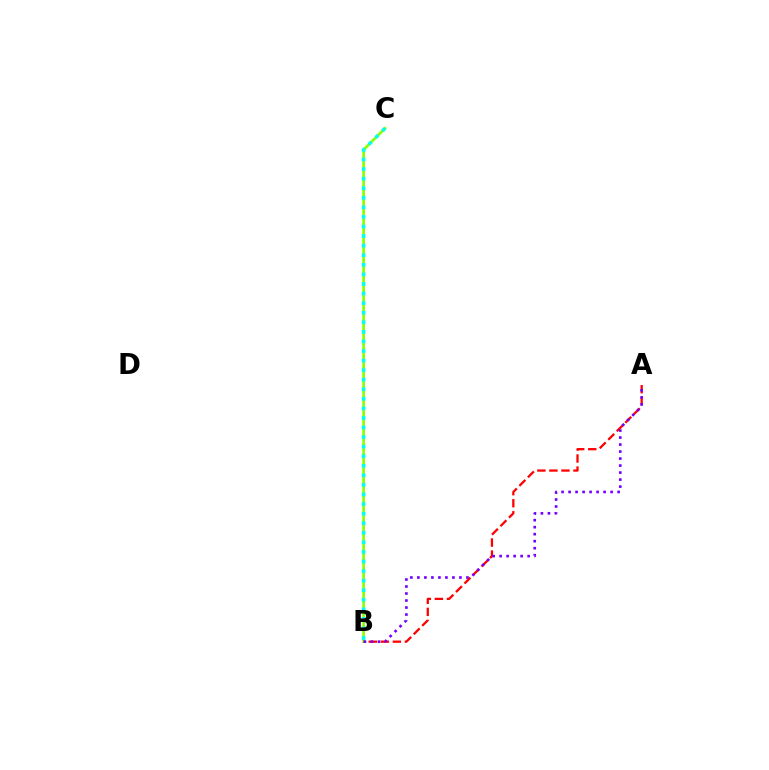{('B', 'C'): [{'color': '#84ff00', 'line_style': 'solid', 'thickness': 1.91}, {'color': '#00fff6', 'line_style': 'dotted', 'thickness': 2.6}], ('A', 'B'): [{'color': '#ff0000', 'line_style': 'dashed', 'thickness': 1.64}, {'color': '#7200ff', 'line_style': 'dotted', 'thickness': 1.9}]}